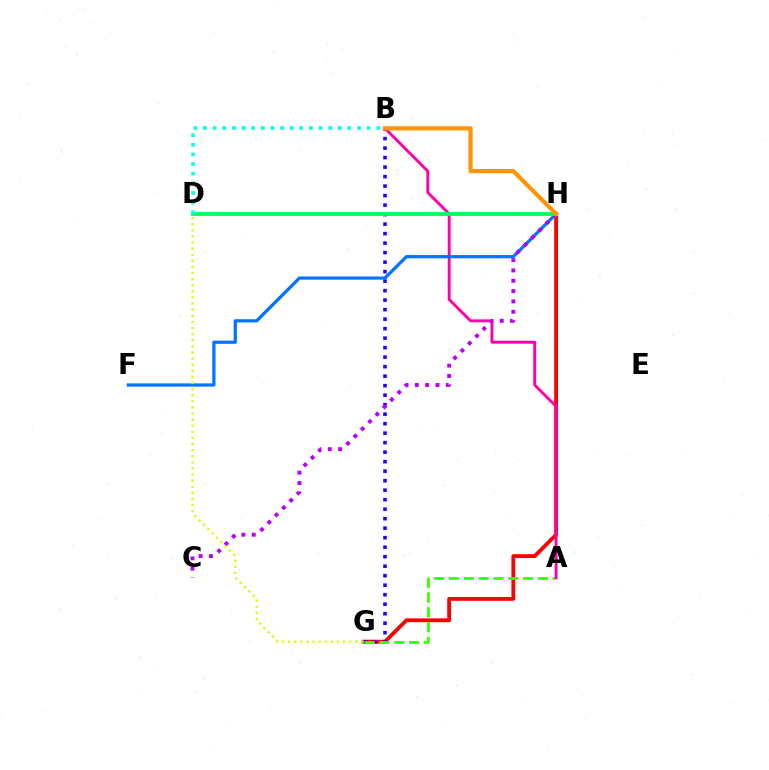{('G', 'H'): [{'color': '#ff0000', 'line_style': 'solid', 'thickness': 2.77}], ('B', 'G'): [{'color': '#2500ff', 'line_style': 'dotted', 'thickness': 2.58}], ('A', 'G'): [{'color': '#3dff00', 'line_style': 'dashed', 'thickness': 2.02}], ('A', 'B'): [{'color': '#ff00ac', 'line_style': 'solid', 'thickness': 2.08}], ('F', 'H'): [{'color': '#0074ff', 'line_style': 'solid', 'thickness': 2.31}], ('C', 'H'): [{'color': '#b900ff', 'line_style': 'dotted', 'thickness': 2.81}], ('D', 'H'): [{'color': '#00ff5c', 'line_style': 'solid', 'thickness': 2.73}], ('D', 'G'): [{'color': '#d1ff00', 'line_style': 'dotted', 'thickness': 1.66}], ('B', 'D'): [{'color': '#00fff6', 'line_style': 'dotted', 'thickness': 2.61}], ('B', 'H'): [{'color': '#ff9400', 'line_style': 'solid', 'thickness': 3.0}]}